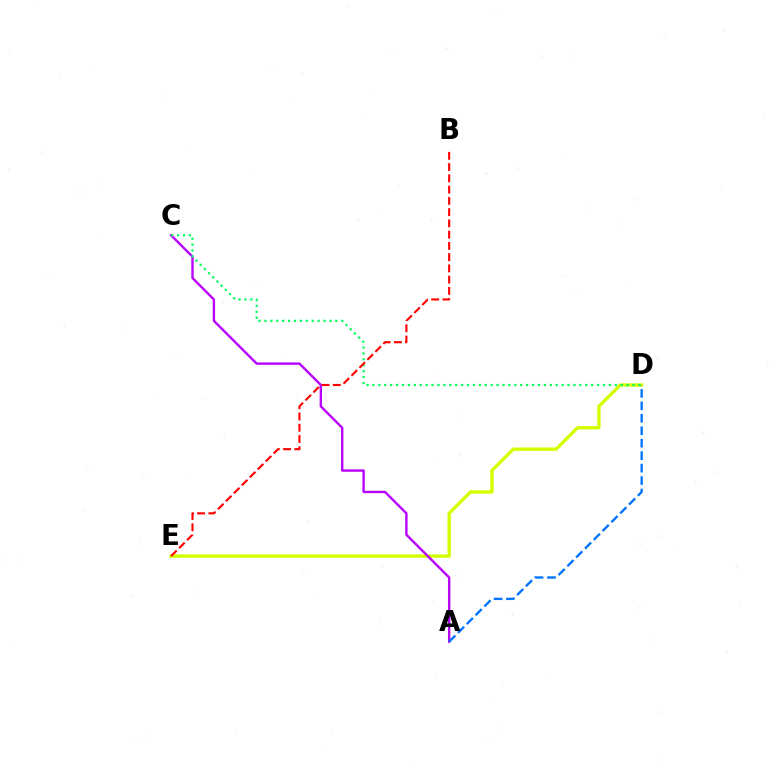{('D', 'E'): [{'color': '#d1ff00', 'line_style': 'solid', 'thickness': 2.4}], ('A', 'C'): [{'color': '#b900ff', 'line_style': 'solid', 'thickness': 1.71}], ('C', 'D'): [{'color': '#00ff5c', 'line_style': 'dotted', 'thickness': 1.61}], ('B', 'E'): [{'color': '#ff0000', 'line_style': 'dashed', 'thickness': 1.53}], ('A', 'D'): [{'color': '#0074ff', 'line_style': 'dashed', 'thickness': 1.69}]}